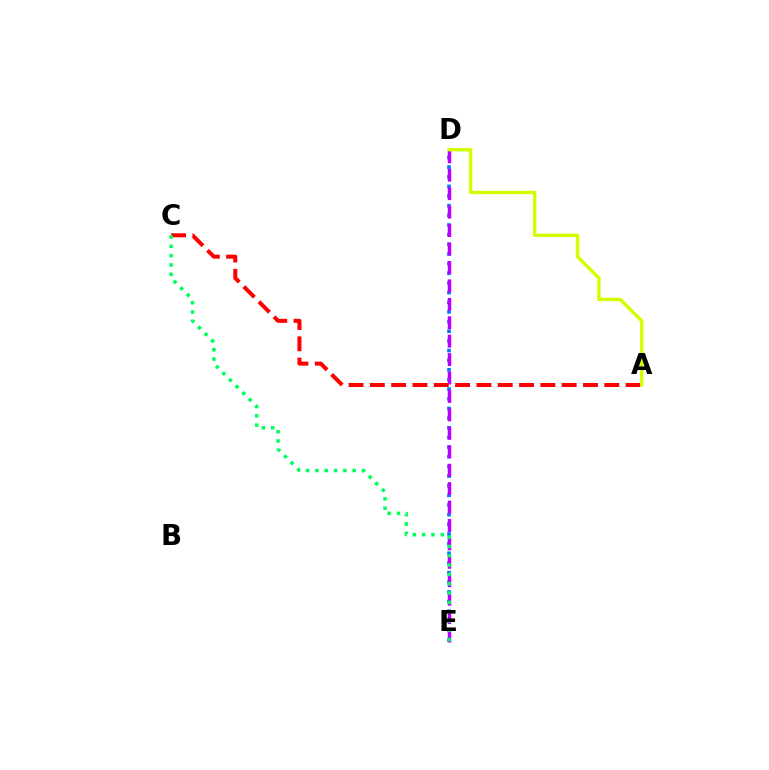{('D', 'E'): [{'color': '#0074ff', 'line_style': 'dotted', 'thickness': 2.62}, {'color': '#b900ff', 'line_style': 'dashed', 'thickness': 2.5}], ('A', 'C'): [{'color': '#ff0000', 'line_style': 'dashed', 'thickness': 2.9}], ('A', 'D'): [{'color': '#d1ff00', 'line_style': 'solid', 'thickness': 2.43}], ('C', 'E'): [{'color': '#00ff5c', 'line_style': 'dotted', 'thickness': 2.53}]}